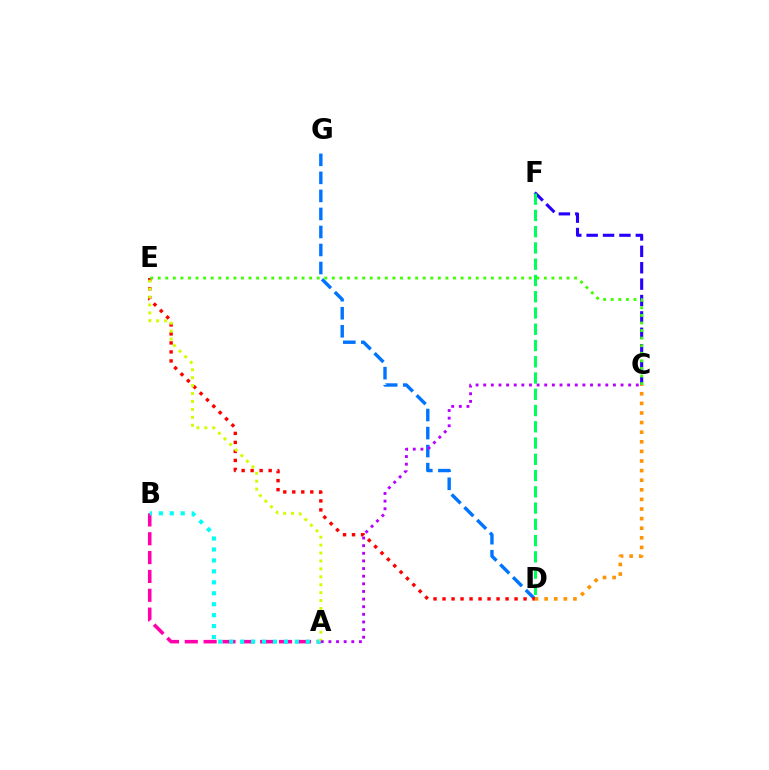{('C', 'F'): [{'color': '#2500ff', 'line_style': 'dashed', 'thickness': 2.23}], ('D', 'F'): [{'color': '#00ff5c', 'line_style': 'dashed', 'thickness': 2.21}], ('A', 'B'): [{'color': '#ff00ac', 'line_style': 'dashed', 'thickness': 2.56}, {'color': '#00fff6', 'line_style': 'dotted', 'thickness': 2.97}], ('D', 'G'): [{'color': '#0074ff', 'line_style': 'dashed', 'thickness': 2.45}], ('C', 'D'): [{'color': '#ff9400', 'line_style': 'dotted', 'thickness': 2.61}], ('D', 'E'): [{'color': '#ff0000', 'line_style': 'dotted', 'thickness': 2.45}], ('C', 'E'): [{'color': '#3dff00', 'line_style': 'dotted', 'thickness': 2.06}], ('A', 'E'): [{'color': '#d1ff00', 'line_style': 'dotted', 'thickness': 2.15}], ('A', 'C'): [{'color': '#b900ff', 'line_style': 'dotted', 'thickness': 2.07}]}